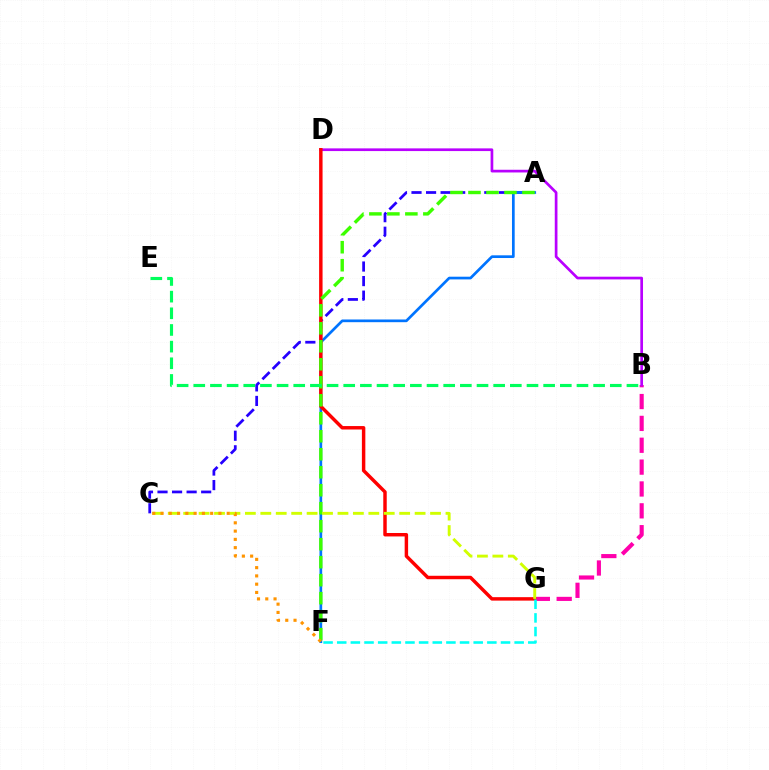{('A', 'C'): [{'color': '#2500ff', 'line_style': 'dashed', 'thickness': 1.98}], ('B', 'G'): [{'color': '#ff00ac', 'line_style': 'dashed', 'thickness': 2.97}], ('A', 'F'): [{'color': '#0074ff', 'line_style': 'solid', 'thickness': 1.94}, {'color': '#3dff00', 'line_style': 'dashed', 'thickness': 2.44}], ('B', 'D'): [{'color': '#b900ff', 'line_style': 'solid', 'thickness': 1.94}], ('D', 'G'): [{'color': '#ff0000', 'line_style': 'solid', 'thickness': 2.48}], ('F', 'G'): [{'color': '#00fff6', 'line_style': 'dashed', 'thickness': 1.85}], ('C', 'G'): [{'color': '#d1ff00', 'line_style': 'dashed', 'thickness': 2.1}], ('C', 'F'): [{'color': '#ff9400', 'line_style': 'dotted', 'thickness': 2.25}], ('B', 'E'): [{'color': '#00ff5c', 'line_style': 'dashed', 'thickness': 2.26}]}